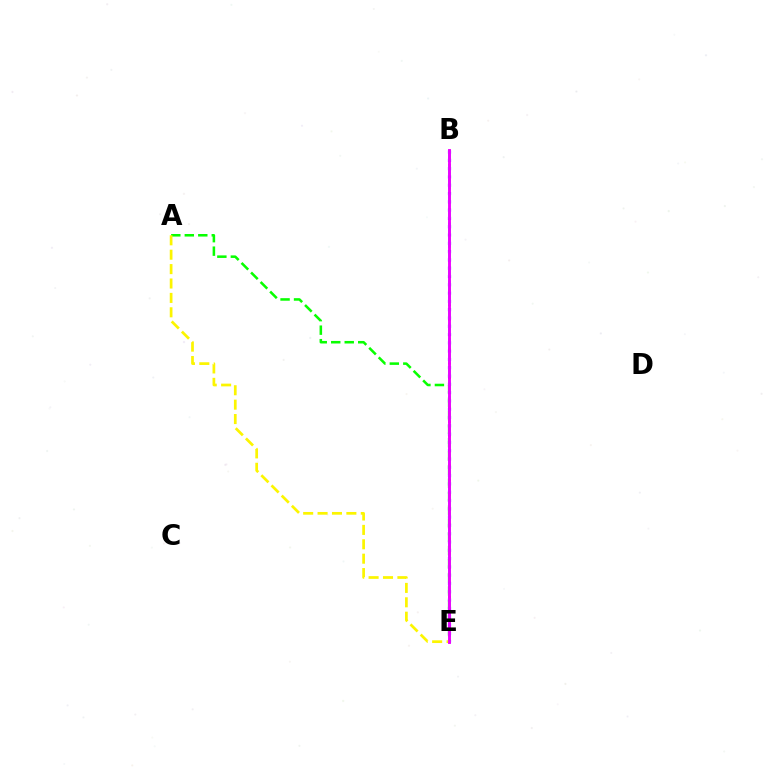{('B', 'E'): [{'color': '#ff0000', 'line_style': 'dotted', 'thickness': 1.99}, {'color': '#0010ff', 'line_style': 'dotted', 'thickness': 2.25}, {'color': '#00fff6', 'line_style': 'dashed', 'thickness': 1.96}, {'color': '#ee00ff', 'line_style': 'solid', 'thickness': 2.09}], ('A', 'E'): [{'color': '#08ff00', 'line_style': 'dashed', 'thickness': 1.83}, {'color': '#fcf500', 'line_style': 'dashed', 'thickness': 1.96}]}